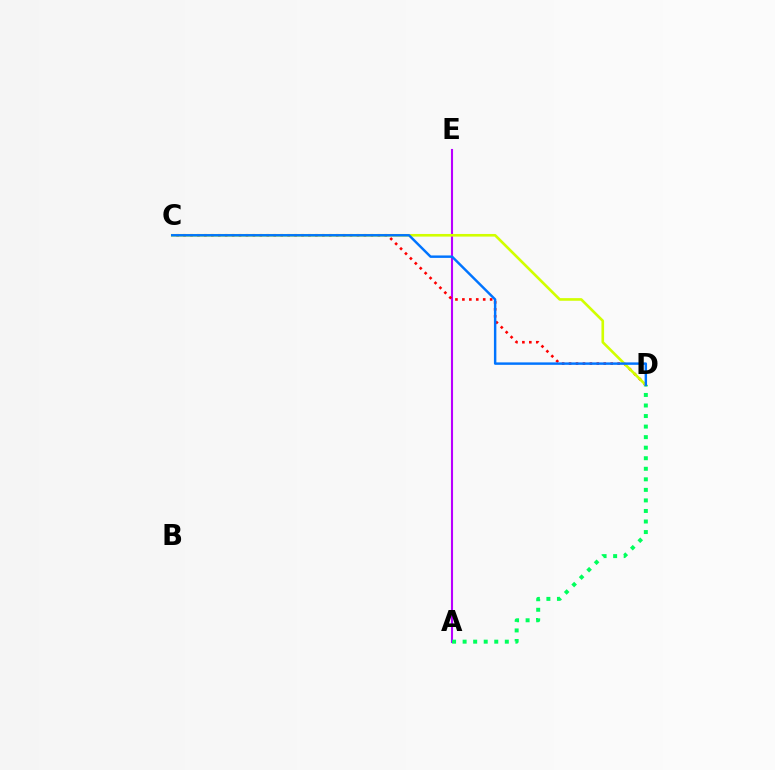{('A', 'E'): [{'color': '#b900ff', 'line_style': 'solid', 'thickness': 1.51}], ('C', 'D'): [{'color': '#ff0000', 'line_style': 'dotted', 'thickness': 1.89}, {'color': '#d1ff00', 'line_style': 'solid', 'thickness': 1.9}, {'color': '#0074ff', 'line_style': 'solid', 'thickness': 1.76}], ('A', 'D'): [{'color': '#00ff5c', 'line_style': 'dotted', 'thickness': 2.87}]}